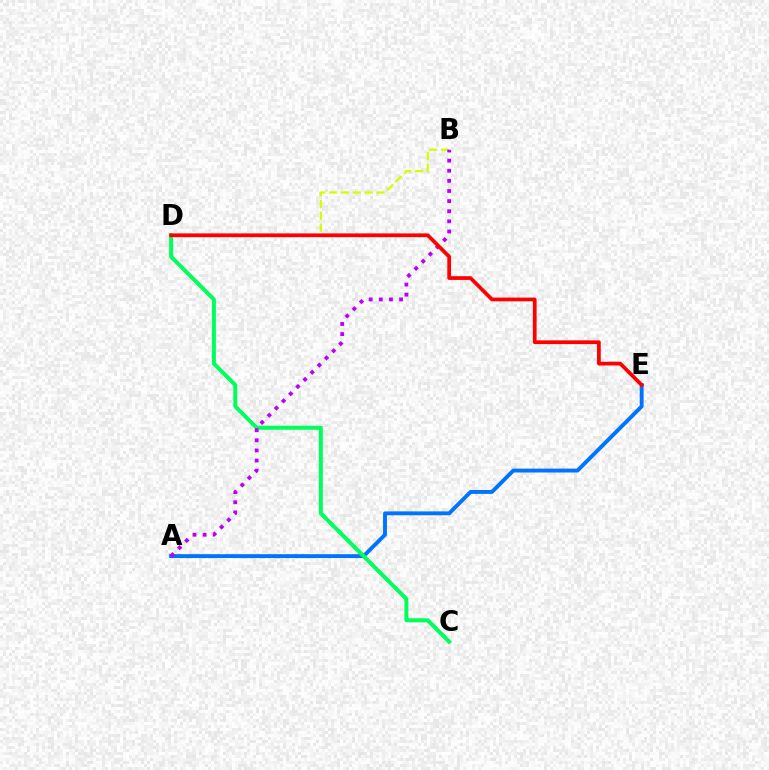{('B', 'D'): [{'color': '#d1ff00', 'line_style': 'dashed', 'thickness': 1.61}], ('A', 'E'): [{'color': '#0074ff', 'line_style': 'solid', 'thickness': 2.8}], ('C', 'D'): [{'color': '#00ff5c', 'line_style': 'solid', 'thickness': 2.88}], ('A', 'B'): [{'color': '#b900ff', 'line_style': 'dotted', 'thickness': 2.75}], ('D', 'E'): [{'color': '#ff0000', 'line_style': 'solid', 'thickness': 2.7}]}